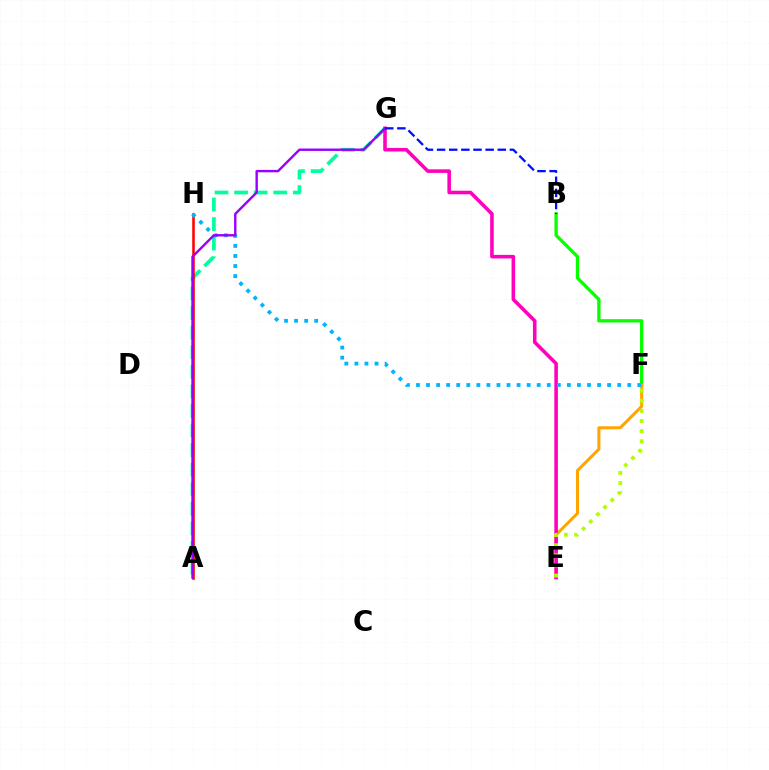{('B', 'F'): [{'color': '#08ff00', 'line_style': 'solid', 'thickness': 2.38}], ('E', 'F'): [{'color': '#ffa500', 'line_style': 'solid', 'thickness': 2.18}, {'color': '#b3ff00', 'line_style': 'dotted', 'thickness': 2.75}], ('A', 'G'): [{'color': '#00ff9d', 'line_style': 'dashed', 'thickness': 2.66}, {'color': '#9b00ff', 'line_style': 'solid', 'thickness': 1.74}], ('E', 'G'): [{'color': '#ff00bd', 'line_style': 'solid', 'thickness': 2.57}], ('A', 'H'): [{'color': '#ff0000', 'line_style': 'solid', 'thickness': 1.84}], ('F', 'H'): [{'color': '#00b5ff', 'line_style': 'dotted', 'thickness': 2.73}], ('B', 'G'): [{'color': '#0010ff', 'line_style': 'dashed', 'thickness': 1.65}]}